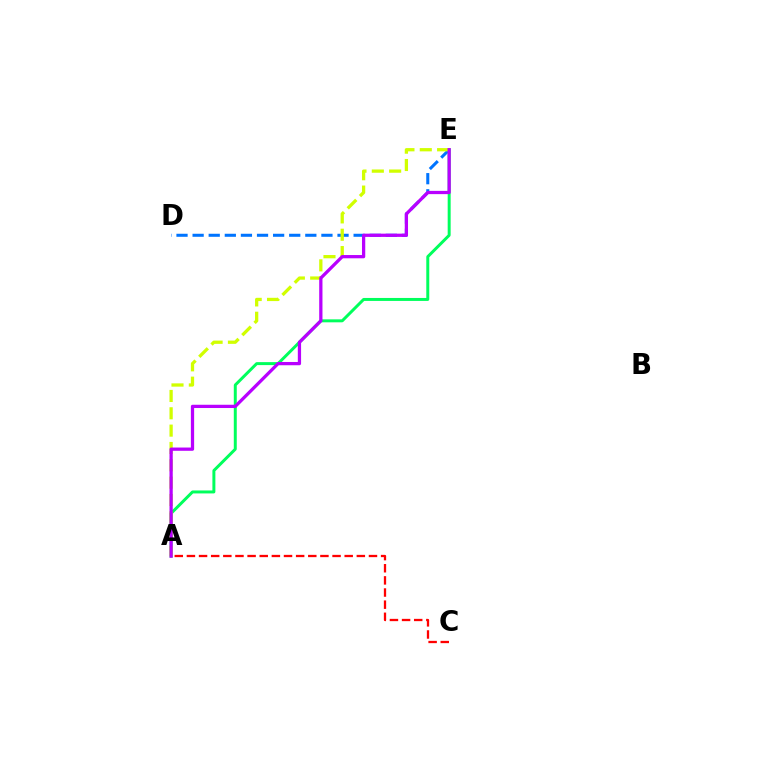{('A', 'E'): [{'color': '#00ff5c', 'line_style': 'solid', 'thickness': 2.14}, {'color': '#d1ff00', 'line_style': 'dashed', 'thickness': 2.36}, {'color': '#b900ff', 'line_style': 'solid', 'thickness': 2.35}], ('D', 'E'): [{'color': '#0074ff', 'line_style': 'dashed', 'thickness': 2.19}], ('A', 'C'): [{'color': '#ff0000', 'line_style': 'dashed', 'thickness': 1.65}]}